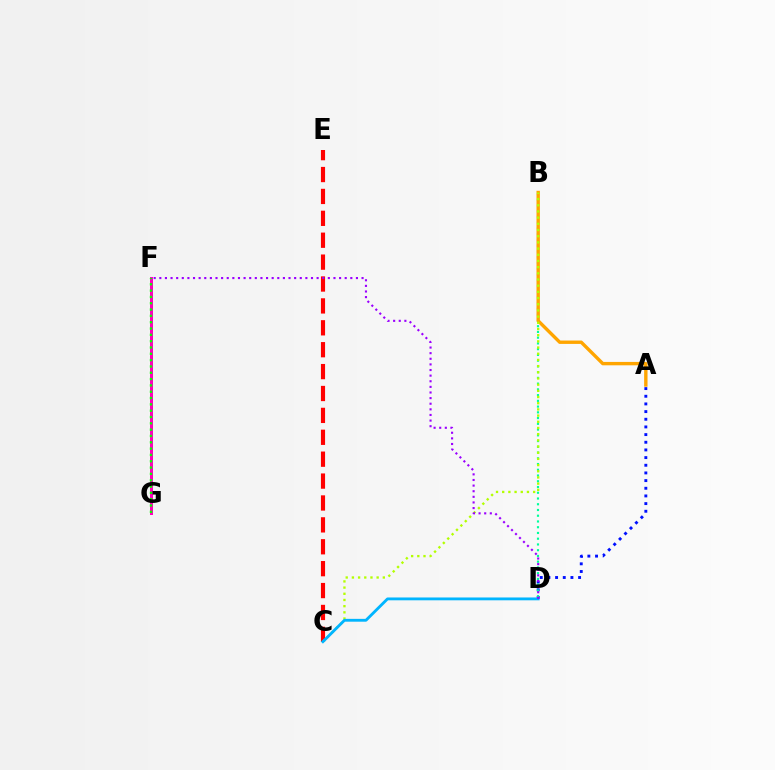{('F', 'G'): [{'color': '#ff00bd', 'line_style': 'solid', 'thickness': 2.15}, {'color': '#08ff00', 'line_style': 'dotted', 'thickness': 1.72}], ('C', 'E'): [{'color': '#ff0000', 'line_style': 'dashed', 'thickness': 2.97}], ('A', 'D'): [{'color': '#0010ff', 'line_style': 'dotted', 'thickness': 2.08}], ('B', 'D'): [{'color': '#00ff9d', 'line_style': 'dotted', 'thickness': 1.56}], ('A', 'B'): [{'color': '#ffa500', 'line_style': 'solid', 'thickness': 2.44}], ('B', 'C'): [{'color': '#b3ff00', 'line_style': 'dotted', 'thickness': 1.68}], ('C', 'D'): [{'color': '#00b5ff', 'line_style': 'solid', 'thickness': 2.04}], ('D', 'F'): [{'color': '#9b00ff', 'line_style': 'dotted', 'thickness': 1.53}]}